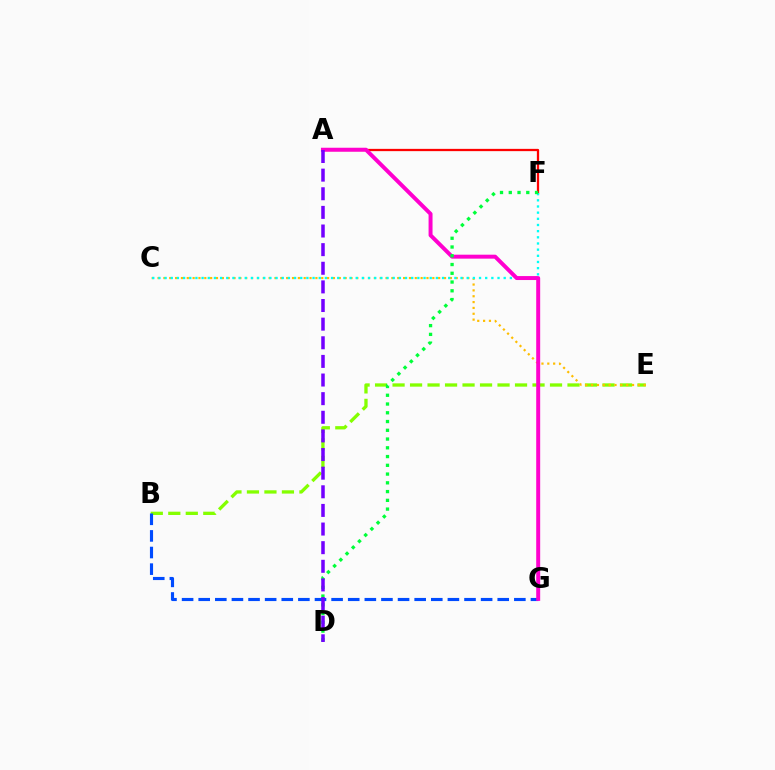{('A', 'F'): [{'color': '#ff0000', 'line_style': 'solid', 'thickness': 1.63}], ('B', 'E'): [{'color': '#84ff00', 'line_style': 'dashed', 'thickness': 2.38}], ('C', 'E'): [{'color': '#ffbd00', 'line_style': 'dotted', 'thickness': 1.59}], ('C', 'F'): [{'color': '#00fff6', 'line_style': 'dotted', 'thickness': 1.68}], ('B', 'G'): [{'color': '#004bff', 'line_style': 'dashed', 'thickness': 2.26}], ('A', 'G'): [{'color': '#ff00cf', 'line_style': 'solid', 'thickness': 2.85}], ('D', 'F'): [{'color': '#00ff39', 'line_style': 'dotted', 'thickness': 2.38}], ('A', 'D'): [{'color': '#7200ff', 'line_style': 'dashed', 'thickness': 2.53}]}